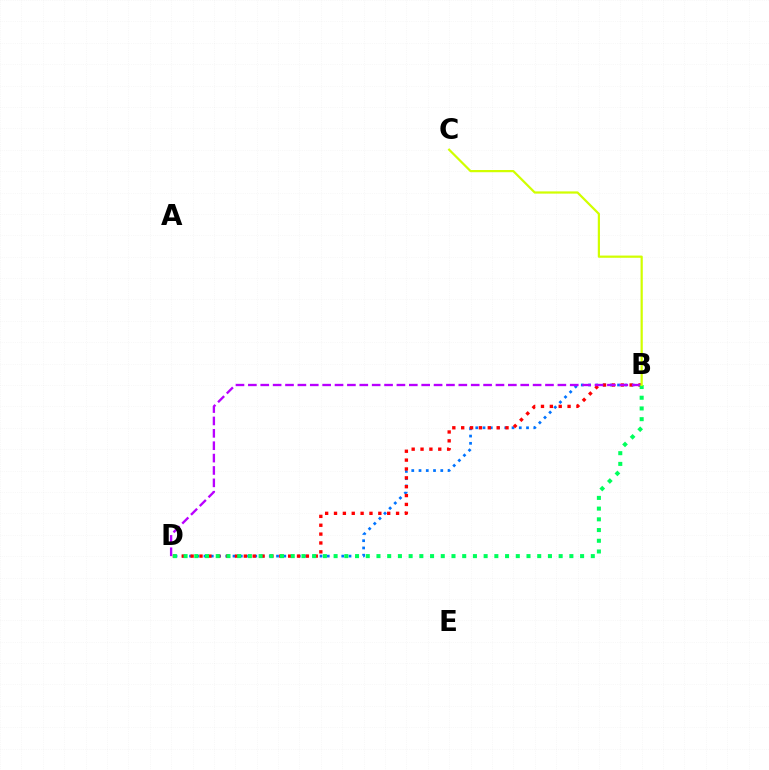{('B', 'D'): [{'color': '#0074ff', 'line_style': 'dotted', 'thickness': 1.97}, {'color': '#ff0000', 'line_style': 'dotted', 'thickness': 2.41}, {'color': '#b900ff', 'line_style': 'dashed', 'thickness': 1.68}, {'color': '#00ff5c', 'line_style': 'dotted', 'thickness': 2.91}], ('B', 'C'): [{'color': '#d1ff00', 'line_style': 'solid', 'thickness': 1.6}]}